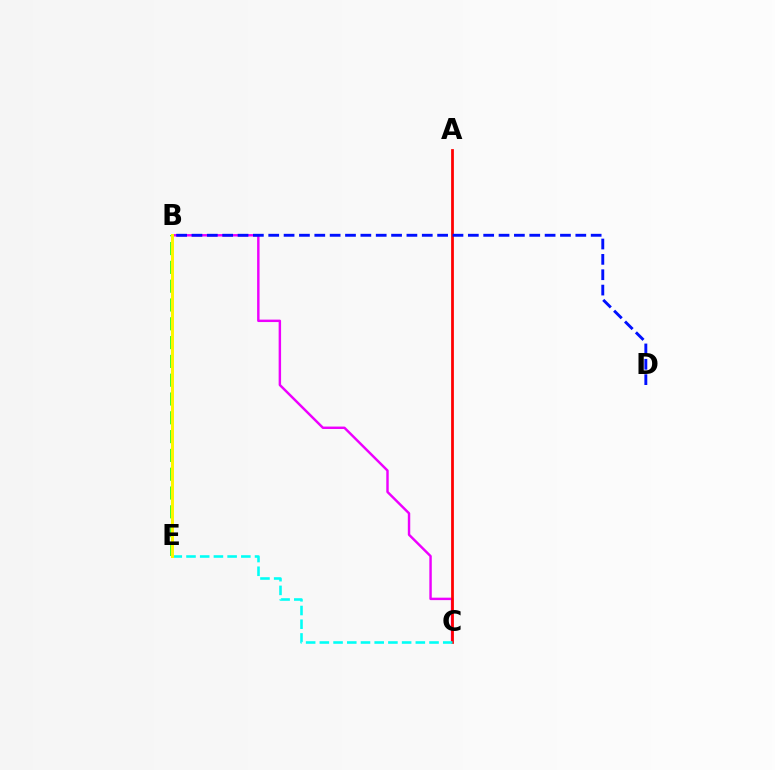{('B', 'E'): [{'color': '#08ff00', 'line_style': 'dashed', 'thickness': 2.55}, {'color': '#fcf500', 'line_style': 'solid', 'thickness': 2.16}], ('B', 'C'): [{'color': '#ee00ff', 'line_style': 'solid', 'thickness': 1.76}], ('A', 'C'): [{'color': '#ff0000', 'line_style': 'solid', 'thickness': 1.99}], ('C', 'E'): [{'color': '#00fff6', 'line_style': 'dashed', 'thickness': 1.86}], ('B', 'D'): [{'color': '#0010ff', 'line_style': 'dashed', 'thickness': 2.09}]}